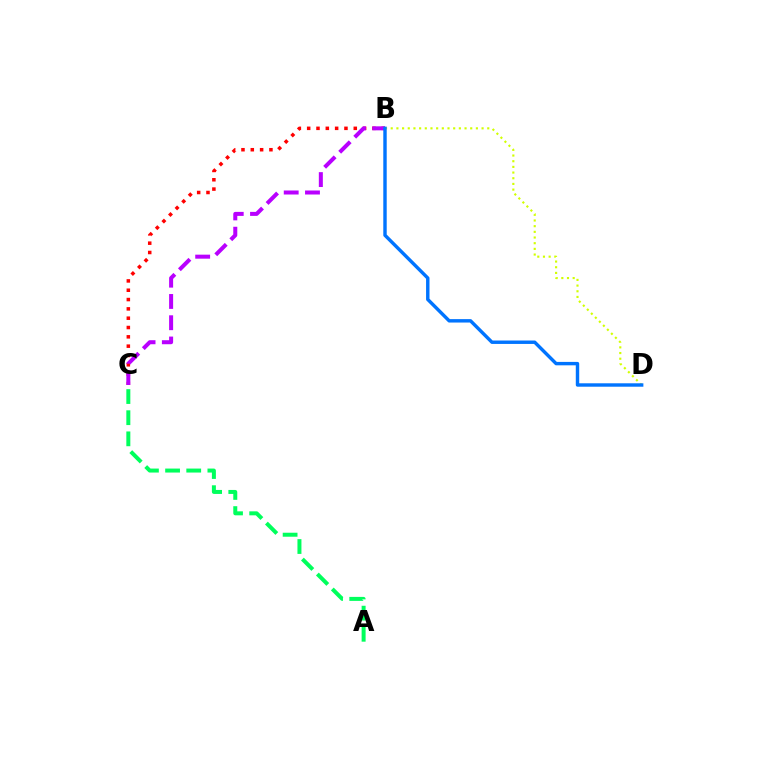{('B', 'C'): [{'color': '#ff0000', 'line_style': 'dotted', 'thickness': 2.53}, {'color': '#b900ff', 'line_style': 'dashed', 'thickness': 2.89}], ('B', 'D'): [{'color': '#d1ff00', 'line_style': 'dotted', 'thickness': 1.54}, {'color': '#0074ff', 'line_style': 'solid', 'thickness': 2.46}], ('A', 'C'): [{'color': '#00ff5c', 'line_style': 'dashed', 'thickness': 2.87}]}